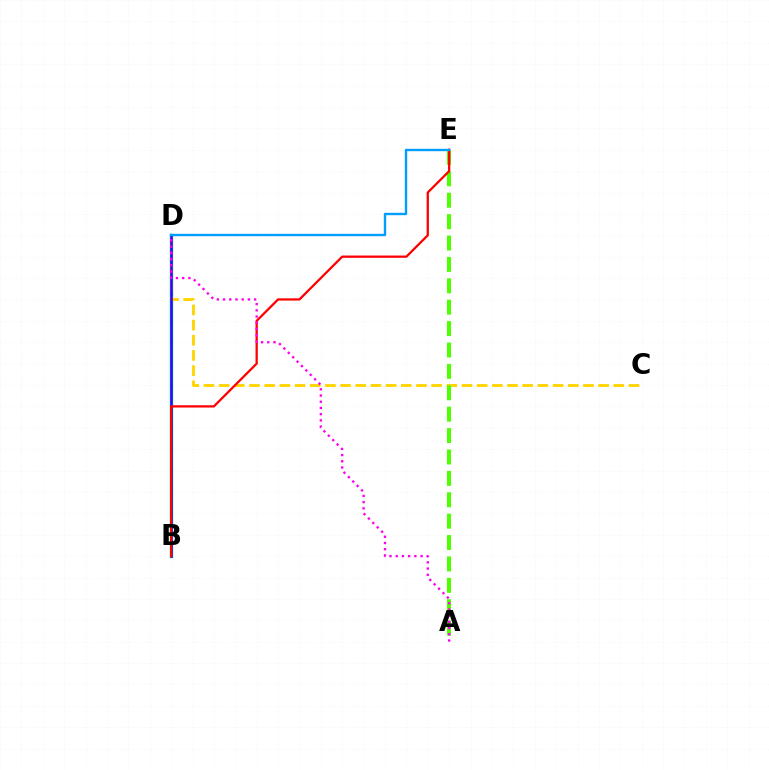{('B', 'D'): [{'color': '#00ff86', 'line_style': 'solid', 'thickness': 2.47}, {'color': '#3700ff', 'line_style': 'solid', 'thickness': 1.86}], ('C', 'D'): [{'color': '#ffd500', 'line_style': 'dashed', 'thickness': 2.06}], ('A', 'E'): [{'color': '#4fff00', 'line_style': 'dashed', 'thickness': 2.91}], ('B', 'E'): [{'color': '#ff0000', 'line_style': 'solid', 'thickness': 1.64}], ('A', 'D'): [{'color': '#ff00ed', 'line_style': 'dotted', 'thickness': 1.69}], ('D', 'E'): [{'color': '#009eff', 'line_style': 'solid', 'thickness': 1.71}]}